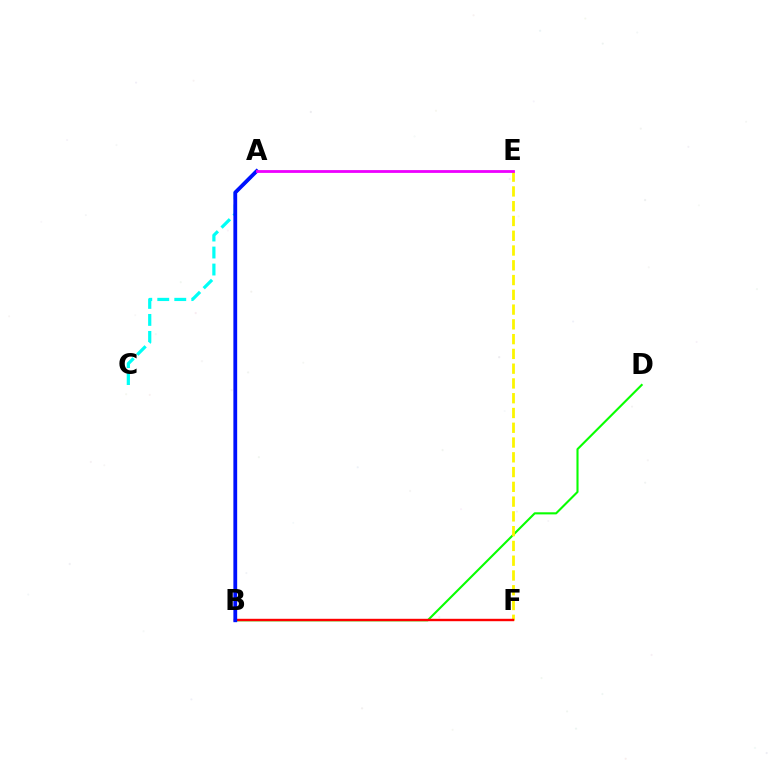{('A', 'C'): [{'color': '#00fff6', 'line_style': 'dashed', 'thickness': 2.31}], ('B', 'D'): [{'color': '#08ff00', 'line_style': 'solid', 'thickness': 1.52}], ('E', 'F'): [{'color': '#fcf500', 'line_style': 'dashed', 'thickness': 2.01}], ('B', 'F'): [{'color': '#ff0000', 'line_style': 'solid', 'thickness': 1.73}], ('A', 'B'): [{'color': '#0010ff', 'line_style': 'solid', 'thickness': 2.73}], ('A', 'E'): [{'color': '#ee00ff', 'line_style': 'solid', 'thickness': 2.01}]}